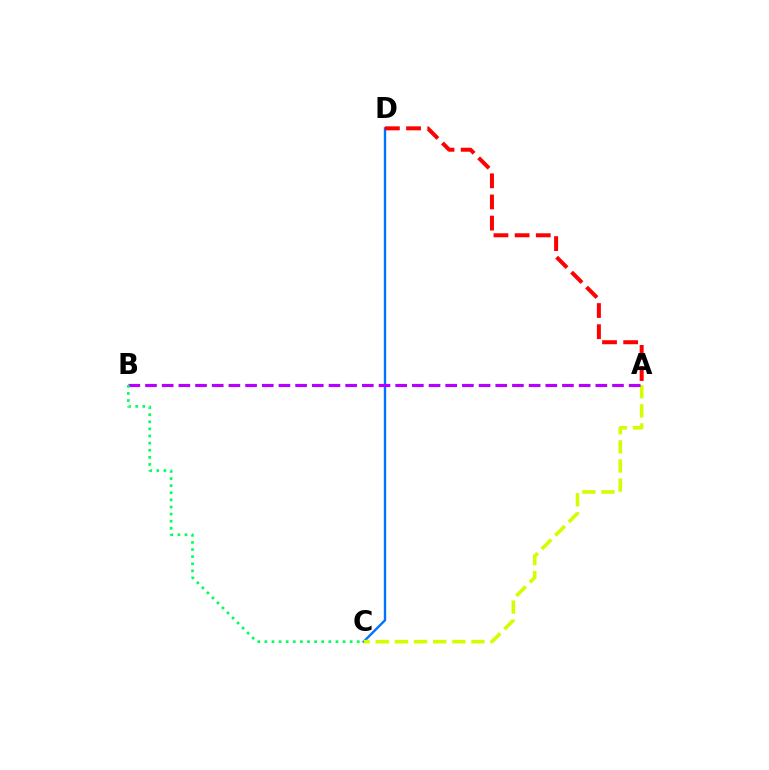{('C', 'D'): [{'color': '#0074ff', 'line_style': 'solid', 'thickness': 1.71}], ('A', 'D'): [{'color': '#ff0000', 'line_style': 'dashed', 'thickness': 2.87}], ('A', 'C'): [{'color': '#d1ff00', 'line_style': 'dashed', 'thickness': 2.6}], ('A', 'B'): [{'color': '#b900ff', 'line_style': 'dashed', 'thickness': 2.27}], ('B', 'C'): [{'color': '#00ff5c', 'line_style': 'dotted', 'thickness': 1.93}]}